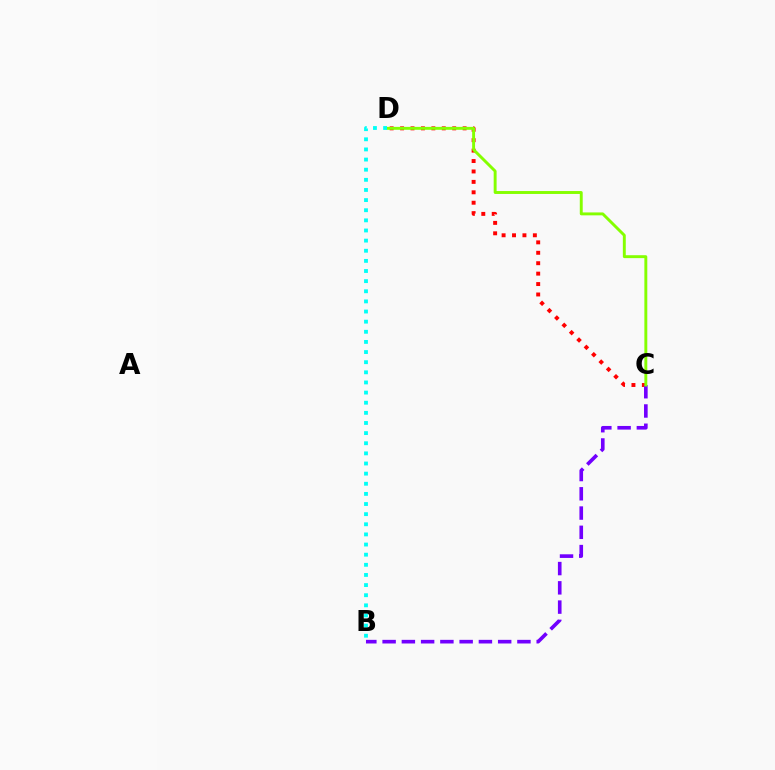{('C', 'D'): [{'color': '#ff0000', 'line_style': 'dotted', 'thickness': 2.83}, {'color': '#84ff00', 'line_style': 'solid', 'thickness': 2.1}], ('B', 'C'): [{'color': '#7200ff', 'line_style': 'dashed', 'thickness': 2.62}], ('B', 'D'): [{'color': '#00fff6', 'line_style': 'dotted', 'thickness': 2.75}]}